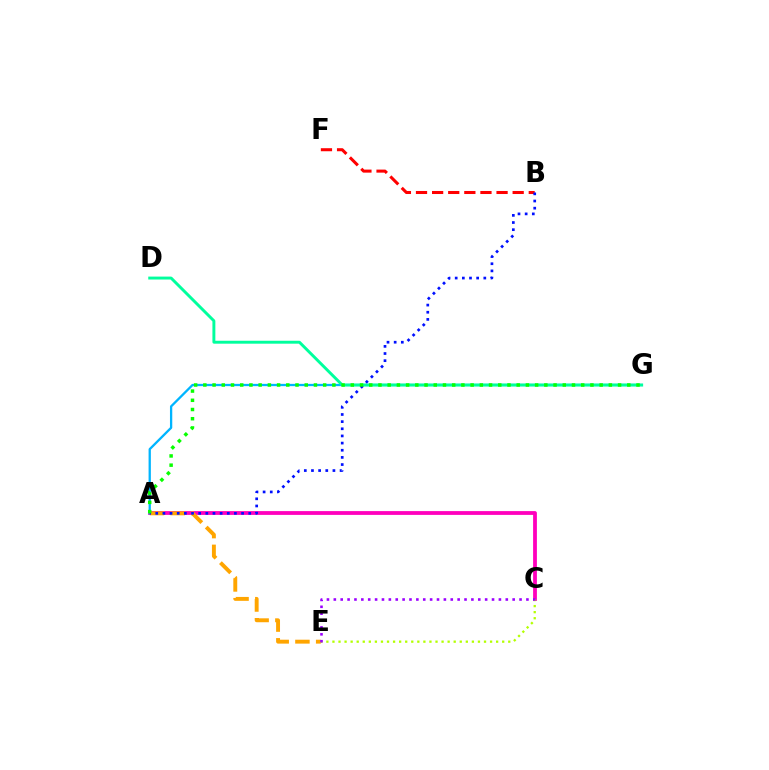{('B', 'F'): [{'color': '#ff0000', 'line_style': 'dashed', 'thickness': 2.19}], ('A', 'C'): [{'color': '#ff00bd', 'line_style': 'solid', 'thickness': 2.73}], ('A', 'G'): [{'color': '#00b5ff', 'line_style': 'solid', 'thickness': 1.65}, {'color': '#08ff00', 'line_style': 'dotted', 'thickness': 2.5}], ('A', 'E'): [{'color': '#ffa500', 'line_style': 'dashed', 'thickness': 2.82}], ('C', 'E'): [{'color': '#b3ff00', 'line_style': 'dotted', 'thickness': 1.65}, {'color': '#9b00ff', 'line_style': 'dotted', 'thickness': 1.87}], ('D', 'G'): [{'color': '#00ff9d', 'line_style': 'solid', 'thickness': 2.11}], ('A', 'B'): [{'color': '#0010ff', 'line_style': 'dotted', 'thickness': 1.94}]}